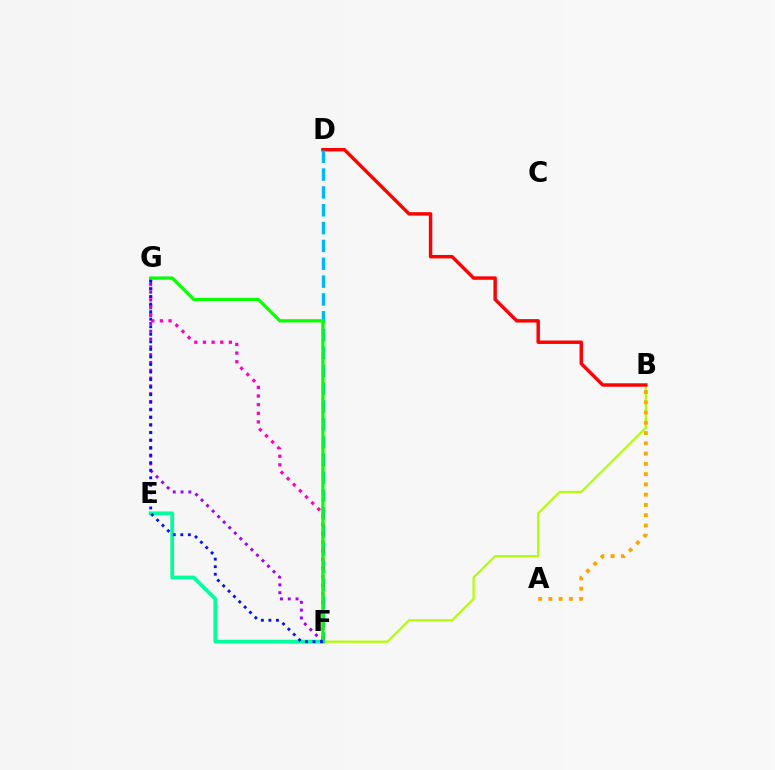{('B', 'F'): [{'color': '#b3ff00', 'line_style': 'solid', 'thickness': 1.6}], ('A', 'B'): [{'color': '#ffa500', 'line_style': 'dotted', 'thickness': 2.79}], ('E', 'F'): [{'color': '#00ff9d', 'line_style': 'solid', 'thickness': 2.71}], ('B', 'D'): [{'color': '#ff0000', 'line_style': 'solid', 'thickness': 2.47}], ('D', 'F'): [{'color': '#00b5ff', 'line_style': 'dashed', 'thickness': 2.42}], ('F', 'G'): [{'color': '#9b00ff', 'line_style': 'dotted', 'thickness': 2.12}, {'color': '#ff00bd', 'line_style': 'dotted', 'thickness': 2.35}, {'color': '#08ff00', 'line_style': 'solid', 'thickness': 2.35}, {'color': '#0010ff', 'line_style': 'dotted', 'thickness': 2.05}]}